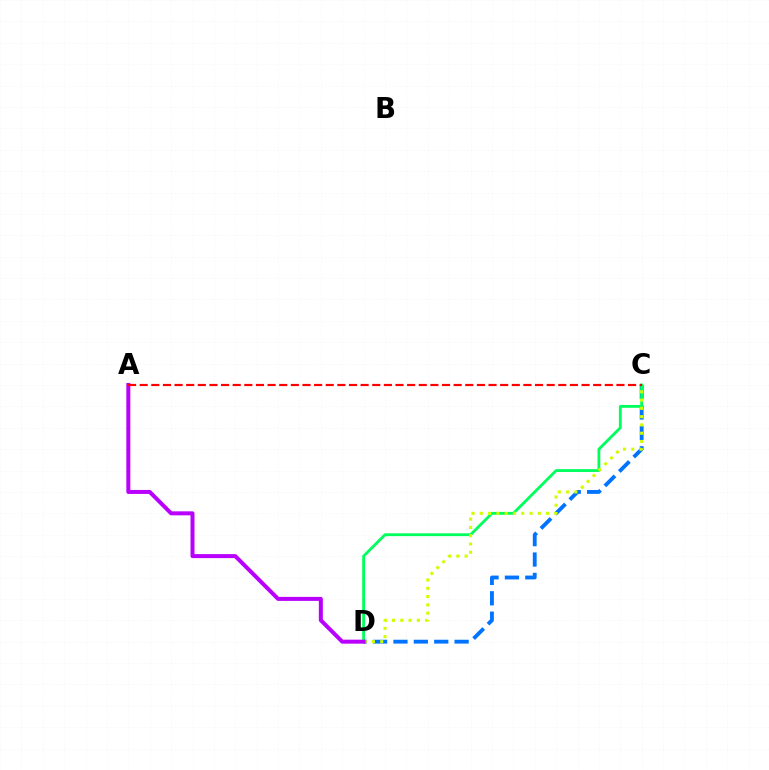{('C', 'D'): [{'color': '#0074ff', 'line_style': 'dashed', 'thickness': 2.77}, {'color': '#00ff5c', 'line_style': 'solid', 'thickness': 2.03}, {'color': '#d1ff00', 'line_style': 'dotted', 'thickness': 2.25}], ('A', 'D'): [{'color': '#b900ff', 'line_style': 'solid', 'thickness': 2.88}], ('A', 'C'): [{'color': '#ff0000', 'line_style': 'dashed', 'thickness': 1.58}]}